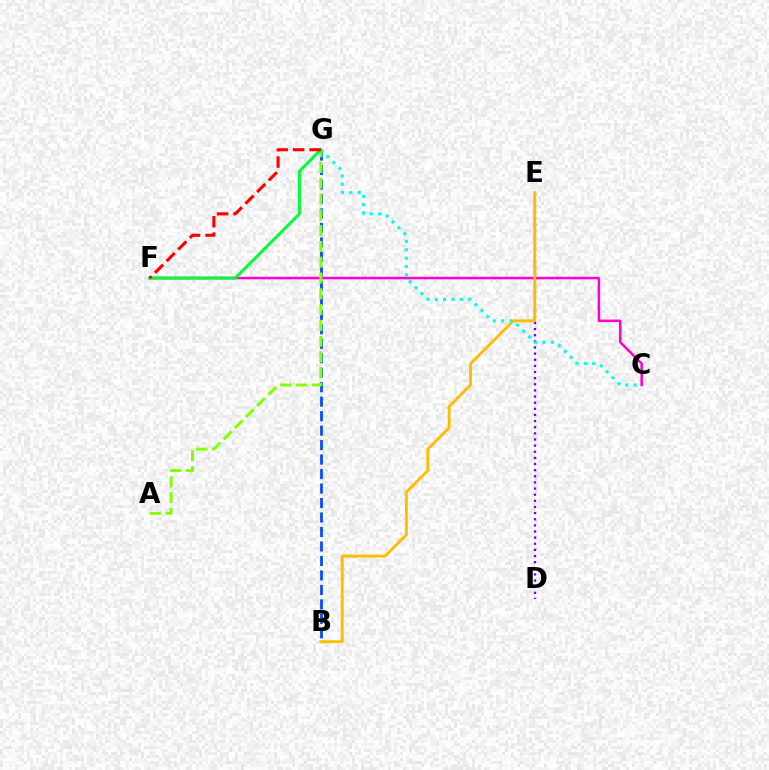{('C', 'F'): [{'color': '#ff00cf', 'line_style': 'solid', 'thickness': 1.81}], ('B', 'G'): [{'color': '#004bff', 'line_style': 'dashed', 'thickness': 1.97}], ('D', 'E'): [{'color': '#7200ff', 'line_style': 'dotted', 'thickness': 1.67}], ('B', 'E'): [{'color': '#ffbd00', 'line_style': 'solid', 'thickness': 2.08}], ('A', 'G'): [{'color': '#84ff00', 'line_style': 'dashed', 'thickness': 2.15}], ('C', 'G'): [{'color': '#00fff6', 'line_style': 'dotted', 'thickness': 2.27}], ('F', 'G'): [{'color': '#00ff39', 'line_style': 'solid', 'thickness': 2.17}, {'color': '#ff0000', 'line_style': 'dashed', 'thickness': 2.24}]}